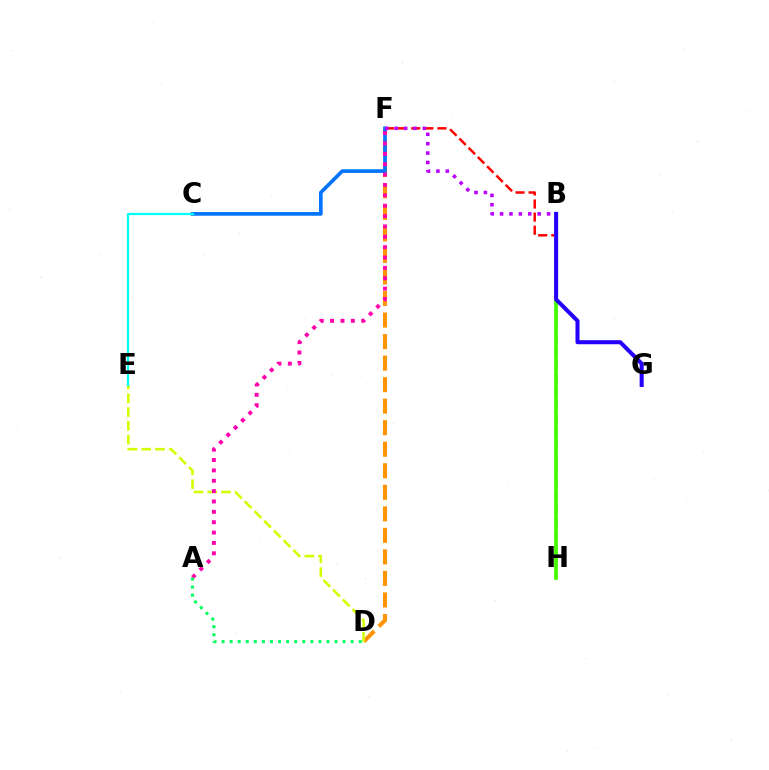{('F', 'H'): [{'color': '#ff0000', 'line_style': 'dashed', 'thickness': 1.78}], ('D', 'F'): [{'color': '#ff9400', 'line_style': 'dashed', 'thickness': 2.92}], ('B', 'H'): [{'color': '#3dff00', 'line_style': 'solid', 'thickness': 2.63}], ('D', 'E'): [{'color': '#d1ff00', 'line_style': 'dashed', 'thickness': 1.87}], ('C', 'F'): [{'color': '#0074ff', 'line_style': 'solid', 'thickness': 2.64}], ('B', 'G'): [{'color': '#2500ff', 'line_style': 'solid', 'thickness': 2.91}], ('B', 'F'): [{'color': '#b900ff', 'line_style': 'dotted', 'thickness': 2.55}], ('A', 'F'): [{'color': '#ff00ac', 'line_style': 'dotted', 'thickness': 2.82}], ('C', 'E'): [{'color': '#00fff6', 'line_style': 'solid', 'thickness': 1.59}], ('A', 'D'): [{'color': '#00ff5c', 'line_style': 'dotted', 'thickness': 2.19}]}